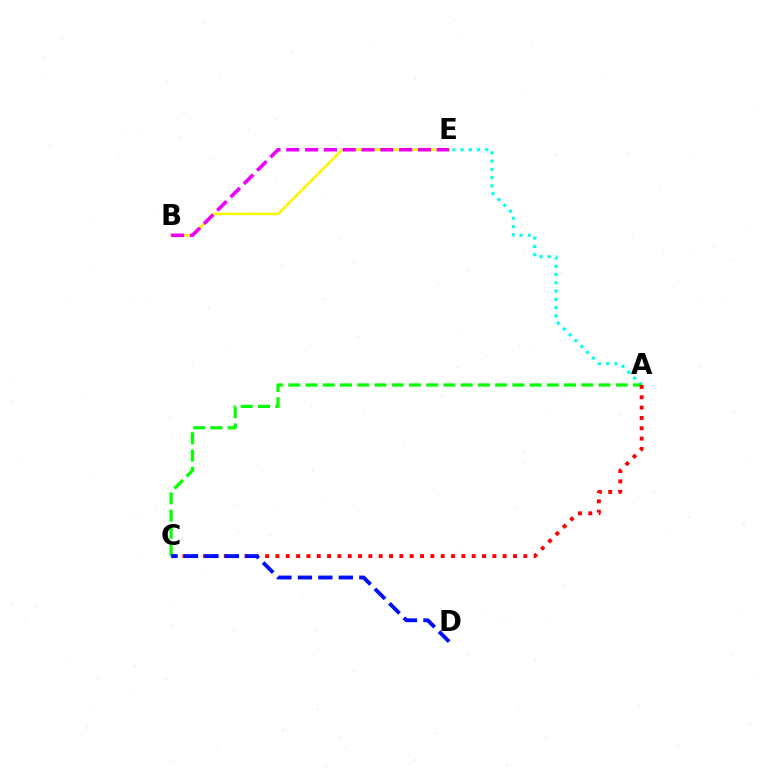{('A', 'E'): [{'color': '#00fff6', 'line_style': 'dotted', 'thickness': 2.24}], ('A', 'C'): [{'color': '#08ff00', 'line_style': 'dashed', 'thickness': 2.34}, {'color': '#ff0000', 'line_style': 'dotted', 'thickness': 2.81}], ('B', 'E'): [{'color': '#fcf500', 'line_style': 'solid', 'thickness': 1.85}, {'color': '#ee00ff', 'line_style': 'dashed', 'thickness': 2.56}], ('C', 'D'): [{'color': '#0010ff', 'line_style': 'dashed', 'thickness': 2.78}]}